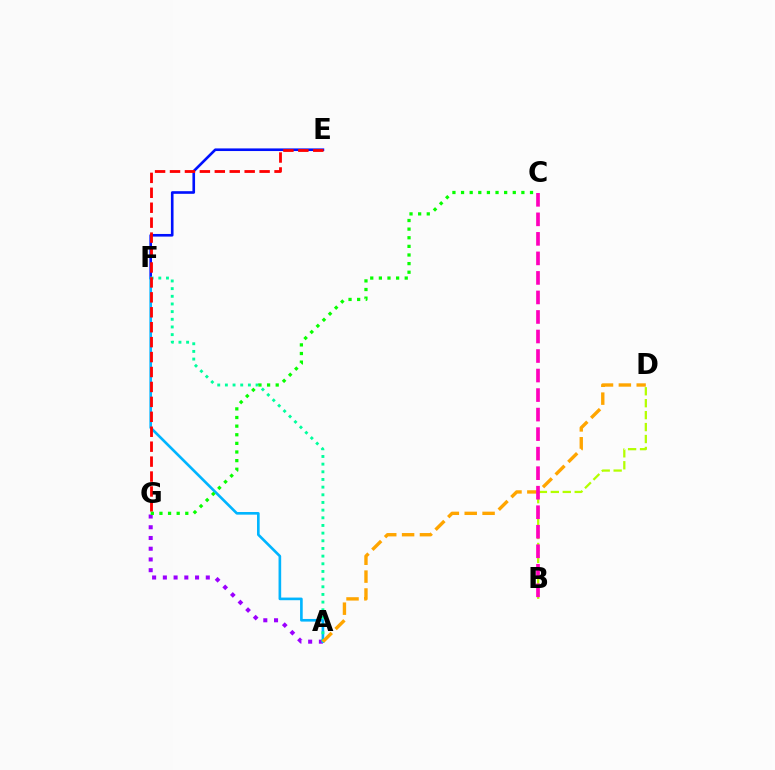{('A', 'G'): [{'color': '#9b00ff', 'line_style': 'dotted', 'thickness': 2.92}], ('E', 'F'): [{'color': '#0010ff', 'line_style': 'solid', 'thickness': 1.89}], ('A', 'F'): [{'color': '#00b5ff', 'line_style': 'solid', 'thickness': 1.9}, {'color': '#00ff9d', 'line_style': 'dotted', 'thickness': 2.08}], ('B', 'D'): [{'color': '#b3ff00', 'line_style': 'dashed', 'thickness': 1.62}], ('A', 'D'): [{'color': '#ffa500', 'line_style': 'dashed', 'thickness': 2.43}], ('E', 'G'): [{'color': '#ff0000', 'line_style': 'dashed', 'thickness': 2.03}], ('C', 'G'): [{'color': '#08ff00', 'line_style': 'dotted', 'thickness': 2.34}], ('B', 'C'): [{'color': '#ff00bd', 'line_style': 'dashed', 'thickness': 2.65}]}